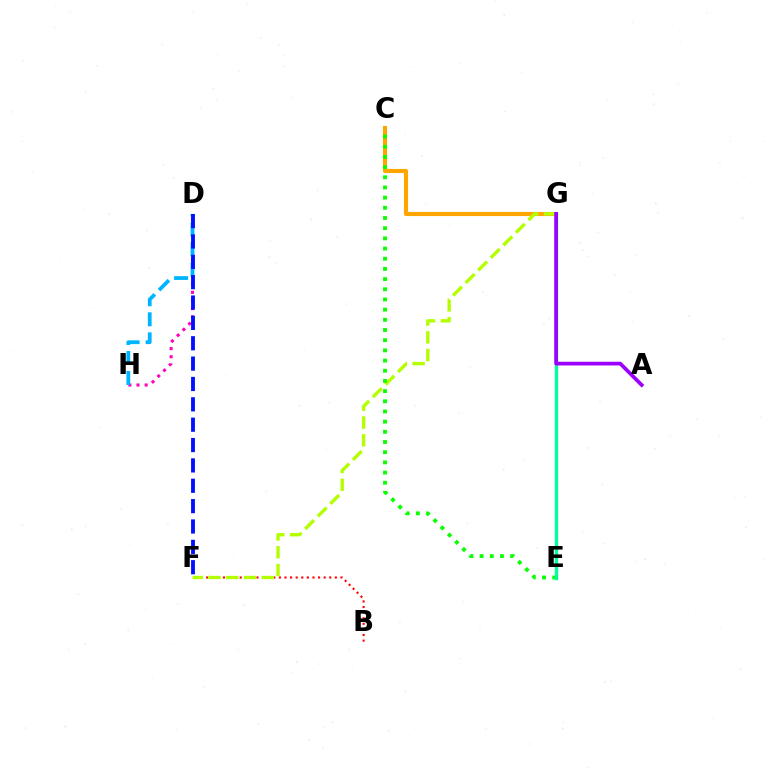{('C', 'G'): [{'color': '#ffa500', 'line_style': 'solid', 'thickness': 2.97}], ('B', 'F'): [{'color': '#ff0000', 'line_style': 'dotted', 'thickness': 1.52}], ('F', 'G'): [{'color': '#b3ff00', 'line_style': 'dashed', 'thickness': 2.41}], ('C', 'E'): [{'color': '#08ff00', 'line_style': 'dotted', 'thickness': 2.77}], ('E', 'G'): [{'color': '#00ff9d', 'line_style': 'solid', 'thickness': 2.41}], ('D', 'H'): [{'color': '#ff00bd', 'line_style': 'dotted', 'thickness': 2.21}, {'color': '#00b5ff', 'line_style': 'dashed', 'thickness': 2.72}], ('A', 'G'): [{'color': '#9b00ff', 'line_style': 'solid', 'thickness': 2.68}], ('D', 'F'): [{'color': '#0010ff', 'line_style': 'dashed', 'thickness': 2.77}]}